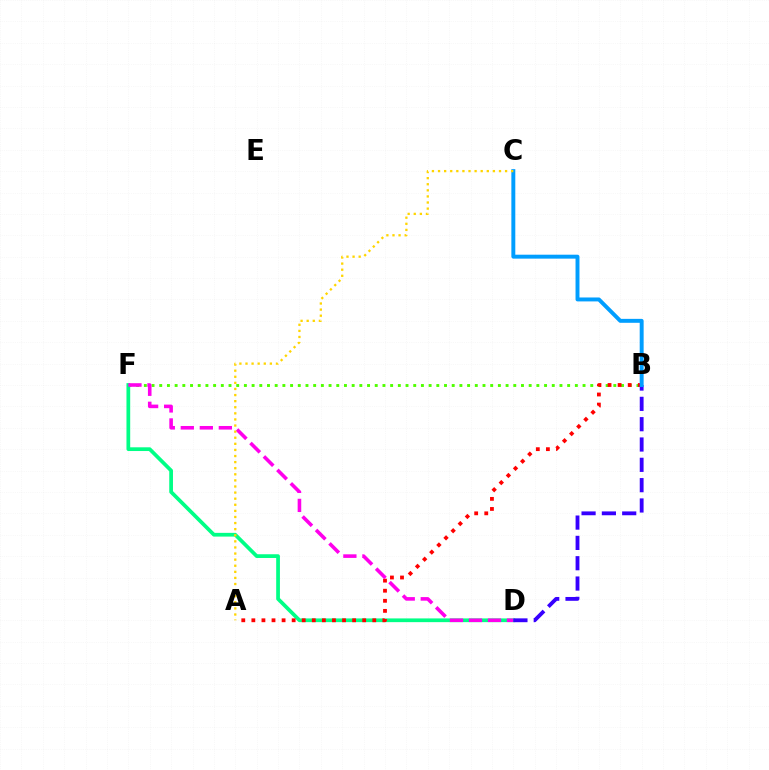{('B', 'F'): [{'color': '#4fff00', 'line_style': 'dotted', 'thickness': 2.09}], ('D', 'F'): [{'color': '#00ff86', 'line_style': 'solid', 'thickness': 2.69}, {'color': '#ff00ed', 'line_style': 'dashed', 'thickness': 2.58}], ('A', 'B'): [{'color': '#ff0000', 'line_style': 'dotted', 'thickness': 2.74}], ('B', 'D'): [{'color': '#3700ff', 'line_style': 'dashed', 'thickness': 2.76}], ('B', 'C'): [{'color': '#009eff', 'line_style': 'solid', 'thickness': 2.83}], ('A', 'C'): [{'color': '#ffd500', 'line_style': 'dotted', 'thickness': 1.66}]}